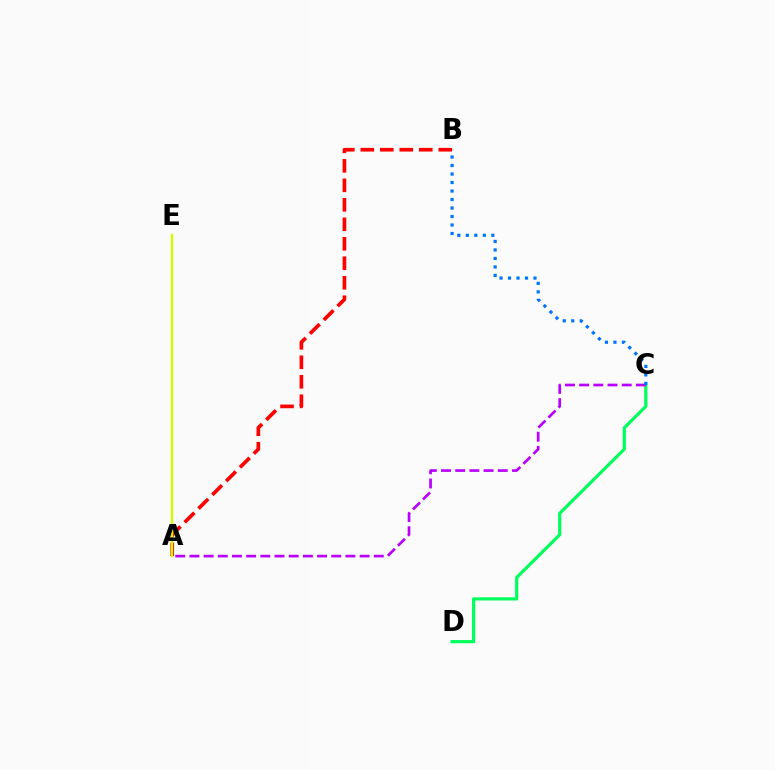{('C', 'D'): [{'color': '#00ff5c', 'line_style': 'solid', 'thickness': 2.3}], ('A', 'C'): [{'color': '#b900ff', 'line_style': 'dashed', 'thickness': 1.93}], ('B', 'C'): [{'color': '#0074ff', 'line_style': 'dotted', 'thickness': 2.31}], ('A', 'B'): [{'color': '#ff0000', 'line_style': 'dashed', 'thickness': 2.65}], ('A', 'E'): [{'color': '#d1ff00', 'line_style': 'solid', 'thickness': 1.71}]}